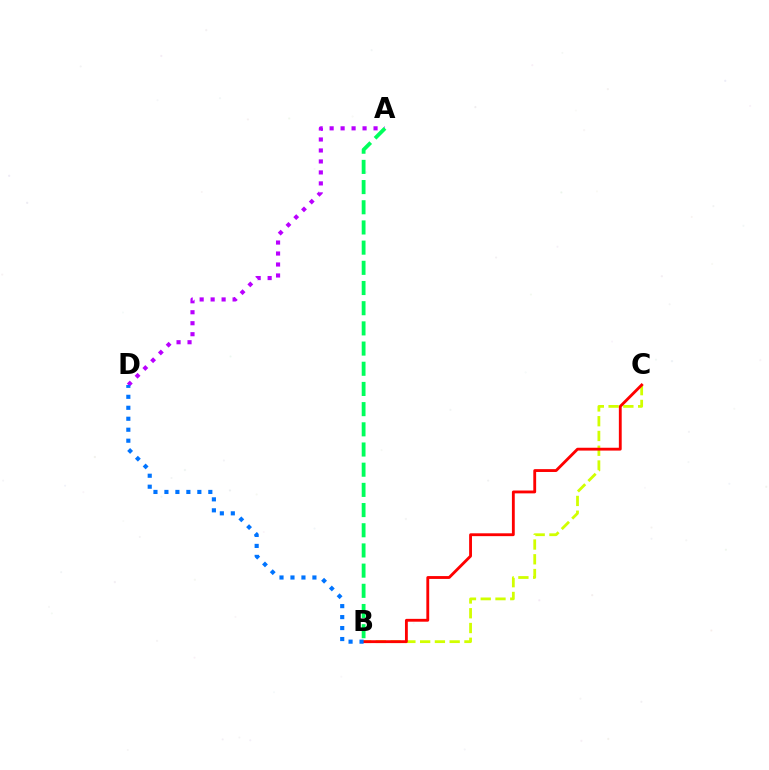{('A', 'D'): [{'color': '#b900ff', 'line_style': 'dotted', 'thickness': 2.98}], ('A', 'B'): [{'color': '#00ff5c', 'line_style': 'dashed', 'thickness': 2.74}], ('B', 'C'): [{'color': '#d1ff00', 'line_style': 'dashed', 'thickness': 2.01}, {'color': '#ff0000', 'line_style': 'solid', 'thickness': 2.05}], ('B', 'D'): [{'color': '#0074ff', 'line_style': 'dotted', 'thickness': 2.98}]}